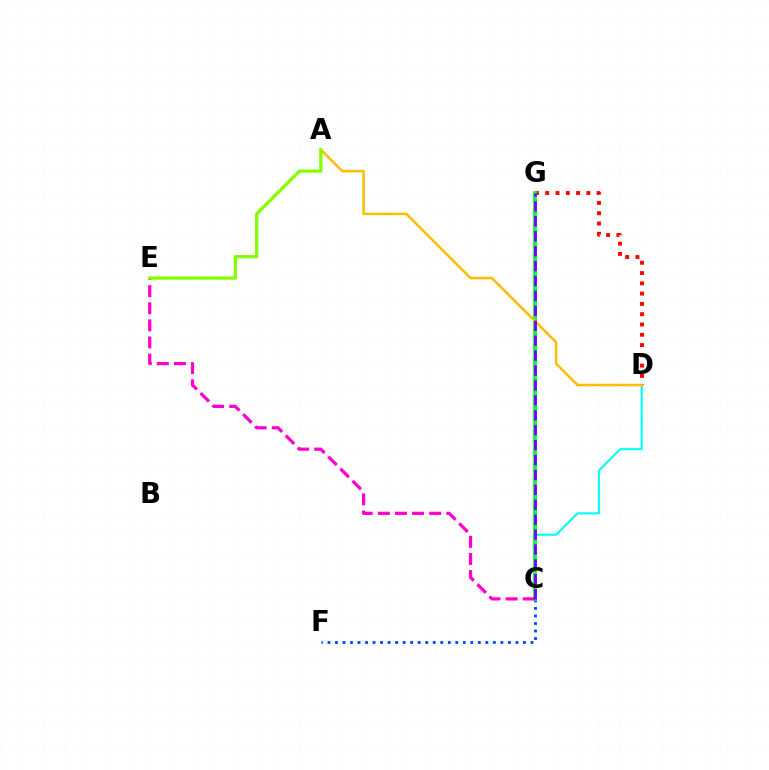{('D', 'G'): [{'color': '#ff0000', 'line_style': 'dotted', 'thickness': 2.79}], ('C', 'D'): [{'color': '#00fff6', 'line_style': 'solid', 'thickness': 1.51}], ('C', 'F'): [{'color': '#004bff', 'line_style': 'dotted', 'thickness': 2.04}], ('C', 'G'): [{'color': '#00ff39', 'line_style': 'solid', 'thickness': 2.7}, {'color': '#7200ff', 'line_style': 'dashed', 'thickness': 2.03}], ('A', 'D'): [{'color': '#ffbd00', 'line_style': 'solid', 'thickness': 1.82}], ('C', 'E'): [{'color': '#ff00cf', 'line_style': 'dashed', 'thickness': 2.33}], ('A', 'E'): [{'color': '#84ff00', 'line_style': 'solid', 'thickness': 2.36}]}